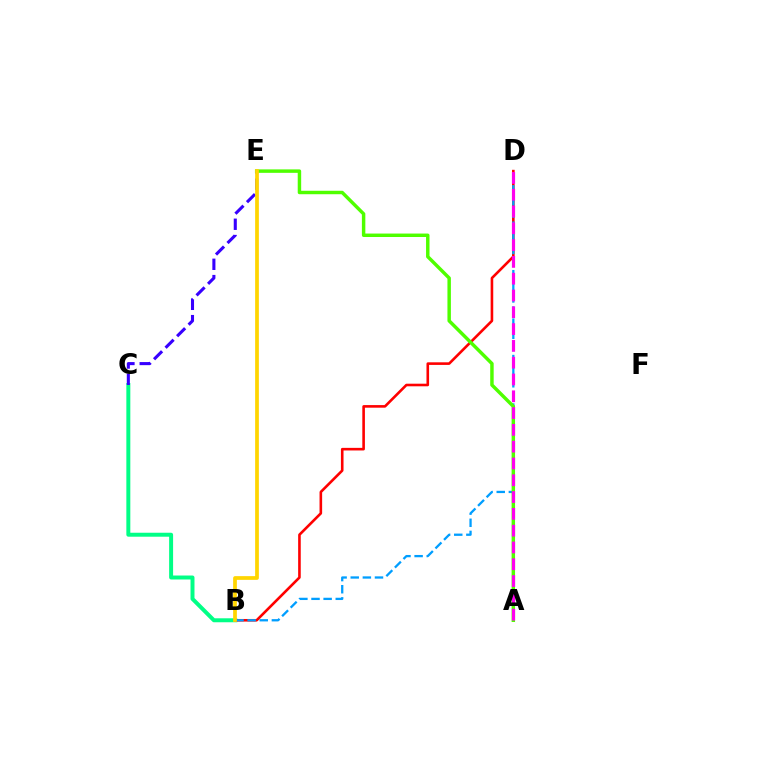{('B', 'C'): [{'color': '#00ff86', 'line_style': 'solid', 'thickness': 2.86}], ('B', 'D'): [{'color': '#ff0000', 'line_style': 'solid', 'thickness': 1.88}, {'color': '#009eff', 'line_style': 'dashed', 'thickness': 1.65}], ('C', 'E'): [{'color': '#3700ff', 'line_style': 'dashed', 'thickness': 2.21}], ('A', 'E'): [{'color': '#4fff00', 'line_style': 'solid', 'thickness': 2.49}], ('A', 'D'): [{'color': '#ff00ed', 'line_style': 'dashed', 'thickness': 2.28}], ('B', 'E'): [{'color': '#ffd500', 'line_style': 'solid', 'thickness': 2.68}]}